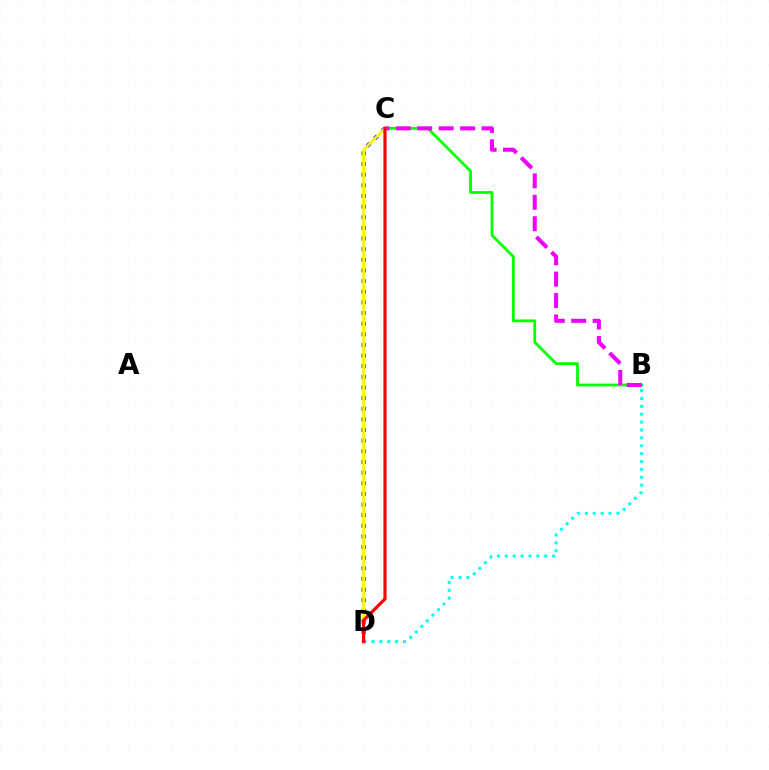{('B', 'D'): [{'color': '#00fff6', 'line_style': 'dotted', 'thickness': 2.14}], ('B', 'C'): [{'color': '#08ff00', 'line_style': 'solid', 'thickness': 2.01}, {'color': '#ee00ff', 'line_style': 'dashed', 'thickness': 2.91}], ('C', 'D'): [{'color': '#0010ff', 'line_style': 'dotted', 'thickness': 2.89}, {'color': '#fcf500', 'line_style': 'solid', 'thickness': 2.03}, {'color': '#ff0000', 'line_style': 'solid', 'thickness': 2.29}]}